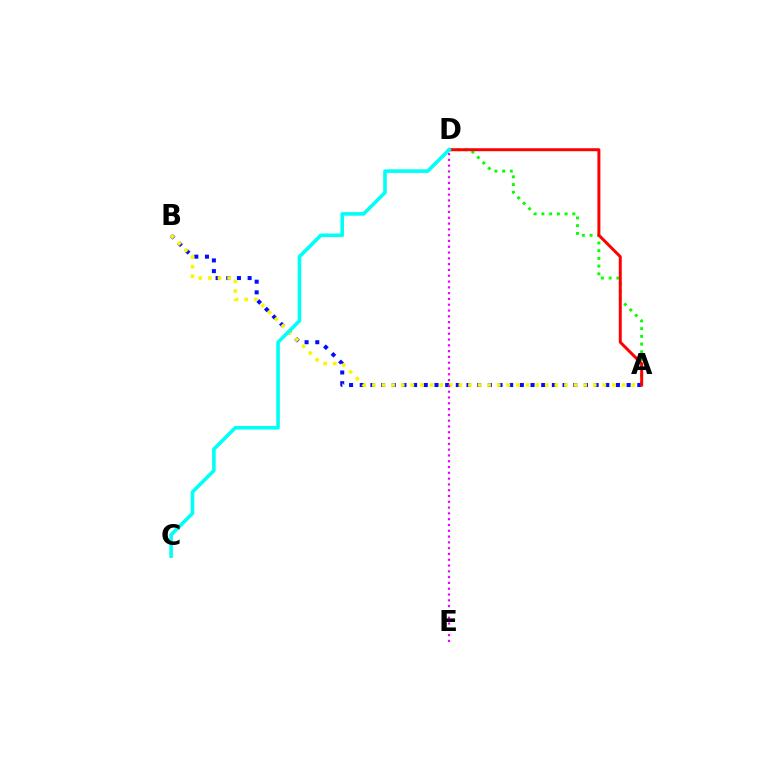{('A', 'D'): [{'color': '#08ff00', 'line_style': 'dotted', 'thickness': 2.1}, {'color': '#ff0000', 'line_style': 'solid', 'thickness': 2.14}], ('A', 'B'): [{'color': '#0010ff', 'line_style': 'dotted', 'thickness': 2.9}, {'color': '#fcf500', 'line_style': 'dotted', 'thickness': 2.61}], ('D', 'E'): [{'color': '#ee00ff', 'line_style': 'dotted', 'thickness': 1.57}], ('C', 'D'): [{'color': '#00fff6', 'line_style': 'solid', 'thickness': 2.58}]}